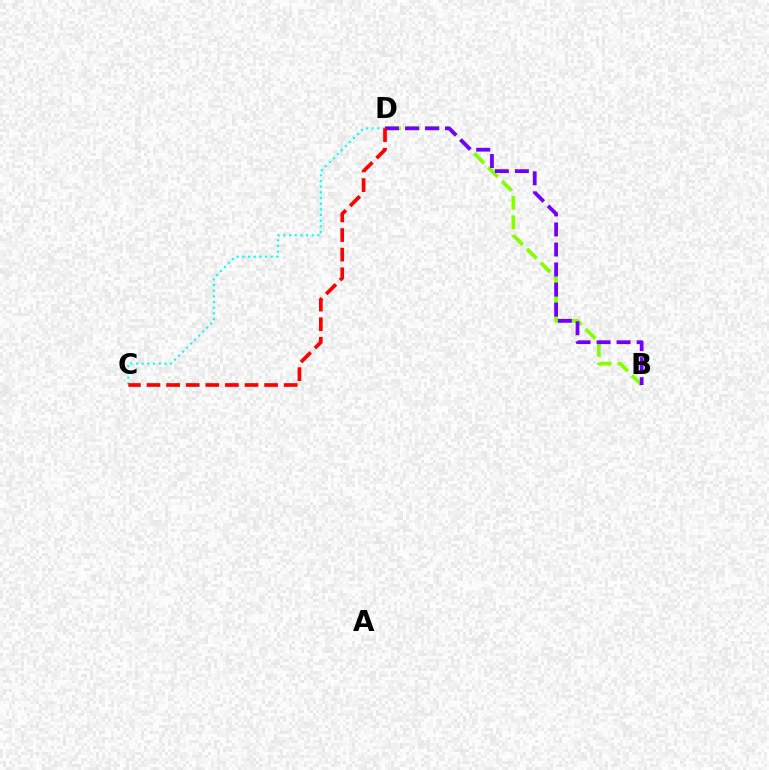{('B', 'D'): [{'color': '#84ff00', 'line_style': 'dashed', 'thickness': 2.65}, {'color': '#7200ff', 'line_style': 'dashed', 'thickness': 2.72}], ('C', 'D'): [{'color': '#00fff6', 'line_style': 'dotted', 'thickness': 1.54}, {'color': '#ff0000', 'line_style': 'dashed', 'thickness': 2.66}]}